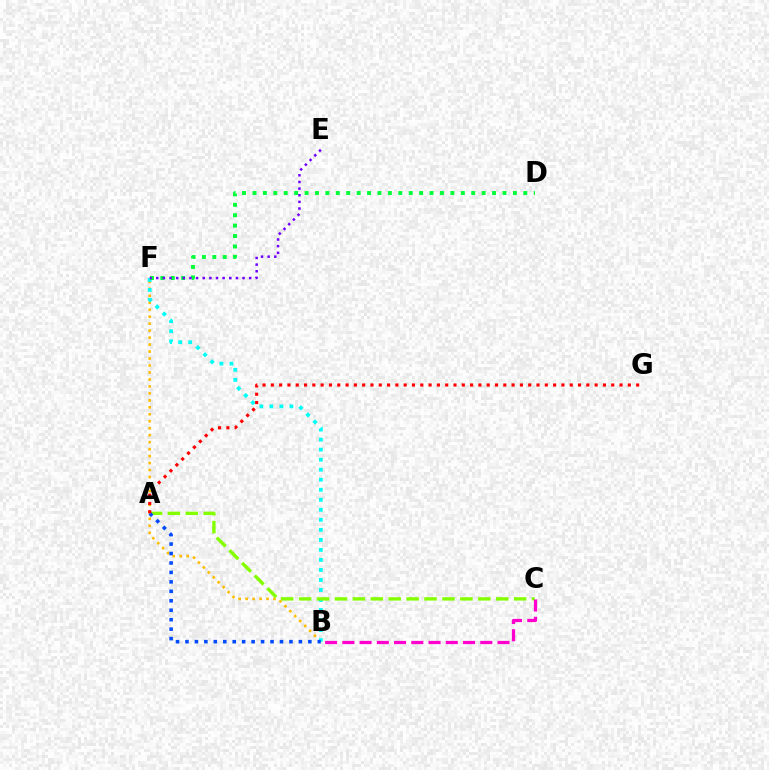{('B', 'F'): [{'color': '#ffbd00', 'line_style': 'dotted', 'thickness': 1.89}, {'color': '#00fff6', 'line_style': 'dotted', 'thickness': 2.72}], ('A', 'C'): [{'color': '#84ff00', 'line_style': 'dashed', 'thickness': 2.43}], ('A', 'B'): [{'color': '#004bff', 'line_style': 'dotted', 'thickness': 2.57}], ('D', 'F'): [{'color': '#00ff39', 'line_style': 'dotted', 'thickness': 2.83}], ('A', 'G'): [{'color': '#ff0000', 'line_style': 'dotted', 'thickness': 2.26}], ('E', 'F'): [{'color': '#7200ff', 'line_style': 'dotted', 'thickness': 1.8}], ('B', 'C'): [{'color': '#ff00cf', 'line_style': 'dashed', 'thickness': 2.34}]}